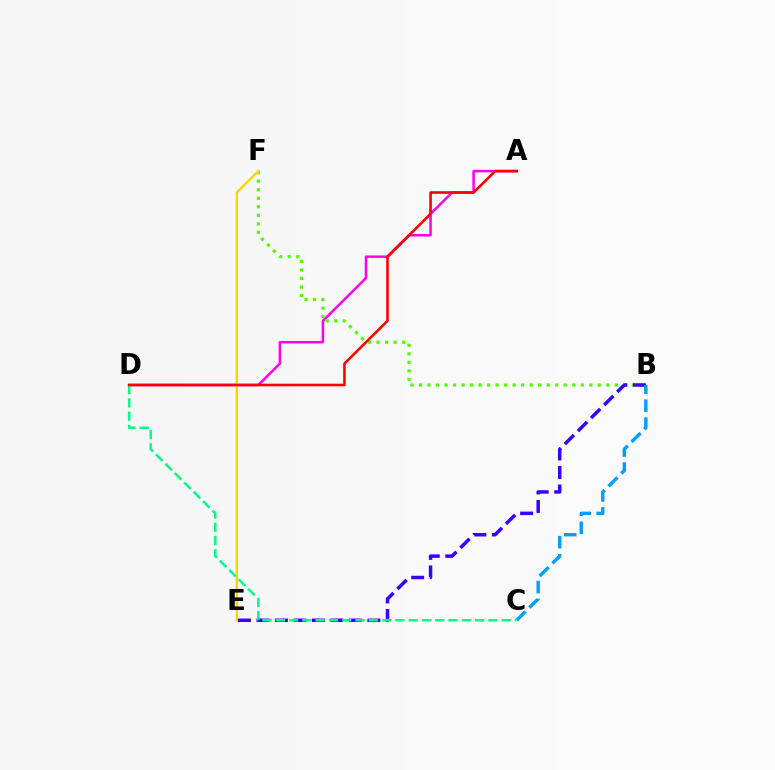{('A', 'D'): [{'color': '#ff00ed', 'line_style': 'solid', 'thickness': 1.8}, {'color': '#ff0000', 'line_style': 'solid', 'thickness': 1.87}], ('B', 'F'): [{'color': '#4fff00', 'line_style': 'dotted', 'thickness': 2.31}], ('E', 'F'): [{'color': '#ffd500', 'line_style': 'solid', 'thickness': 1.72}], ('B', 'E'): [{'color': '#3700ff', 'line_style': 'dashed', 'thickness': 2.51}], ('B', 'C'): [{'color': '#009eff', 'line_style': 'dashed', 'thickness': 2.44}], ('C', 'D'): [{'color': '#00ff86', 'line_style': 'dashed', 'thickness': 1.81}]}